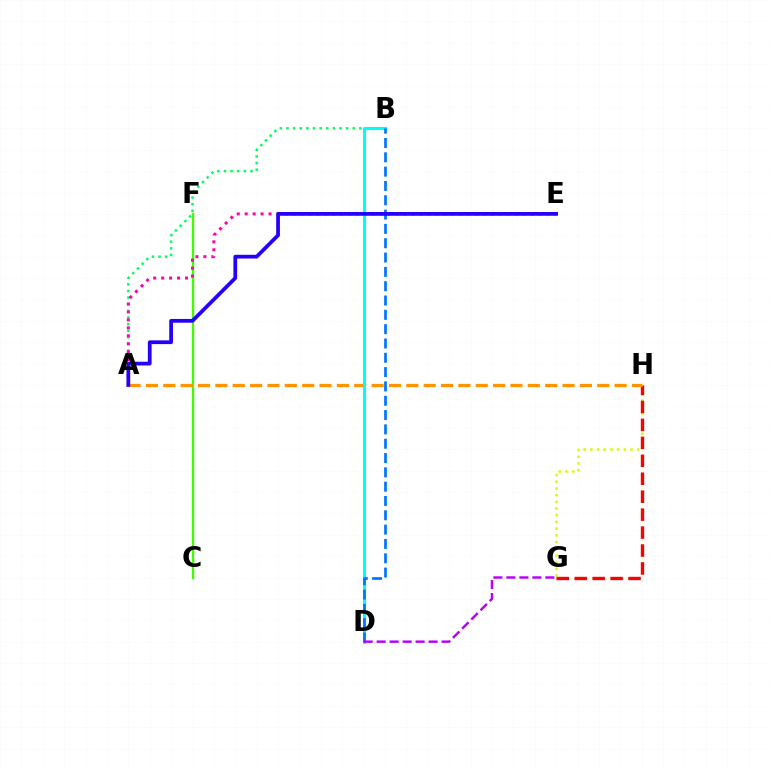{('C', 'F'): [{'color': '#3dff00', 'line_style': 'solid', 'thickness': 1.69}], ('A', 'B'): [{'color': '#00ff5c', 'line_style': 'dotted', 'thickness': 1.8}], ('G', 'H'): [{'color': '#d1ff00', 'line_style': 'dotted', 'thickness': 1.82}, {'color': '#ff0000', 'line_style': 'dashed', 'thickness': 2.44}], ('A', 'E'): [{'color': '#ff00ac', 'line_style': 'dotted', 'thickness': 2.16}, {'color': '#2500ff', 'line_style': 'solid', 'thickness': 2.7}], ('A', 'H'): [{'color': '#ff9400', 'line_style': 'dashed', 'thickness': 2.36}], ('B', 'D'): [{'color': '#00fff6', 'line_style': 'solid', 'thickness': 2.24}, {'color': '#0074ff', 'line_style': 'dashed', 'thickness': 1.95}], ('D', 'G'): [{'color': '#b900ff', 'line_style': 'dashed', 'thickness': 1.76}]}